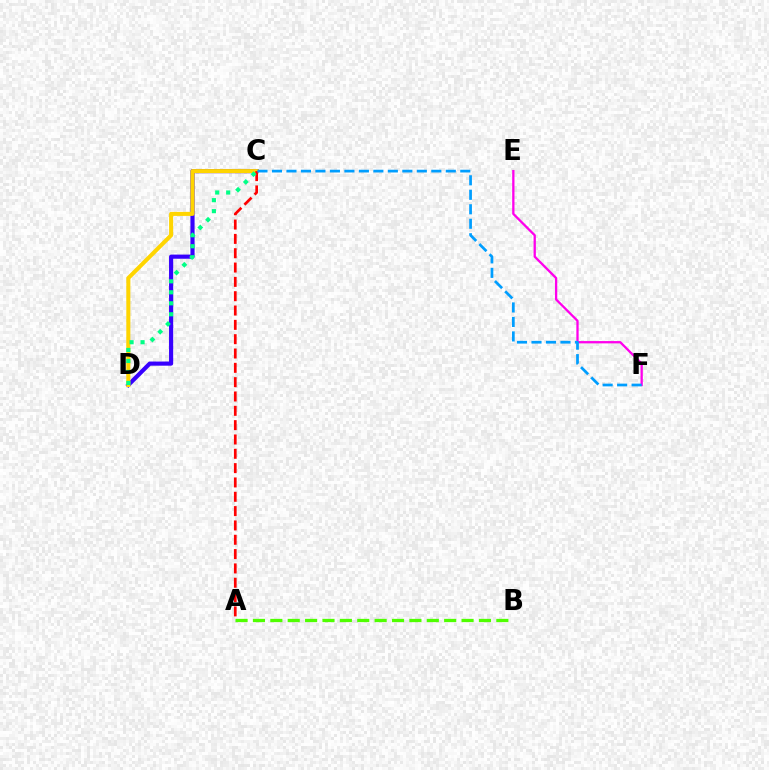{('C', 'D'): [{'color': '#3700ff', 'line_style': 'solid', 'thickness': 2.99}, {'color': '#ffd500', 'line_style': 'solid', 'thickness': 2.92}, {'color': '#00ff86', 'line_style': 'dotted', 'thickness': 2.99}], ('A', 'C'): [{'color': '#ff0000', 'line_style': 'dashed', 'thickness': 1.95}], ('A', 'B'): [{'color': '#4fff00', 'line_style': 'dashed', 'thickness': 2.36}], ('E', 'F'): [{'color': '#ff00ed', 'line_style': 'solid', 'thickness': 1.65}], ('C', 'F'): [{'color': '#009eff', 'line_style': 'dashed', 'thickness': 1.97}]}